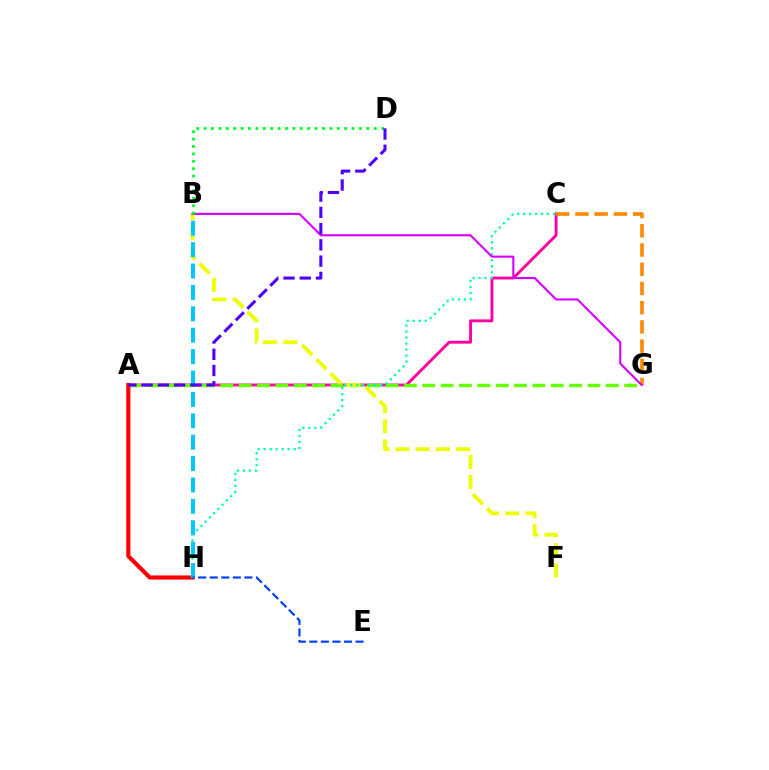{('A', 'C'): [{'color': '#ff00a0', 'line_style': 'solid', 'thickness': 2.06}], ('A', 'G'): [{'color': '#66ff00', 'line_style': 'dashed', 'thickness': 2.49}], ('B', 'F'): [{'color': '#eeff00', 'line_style': 'dashed', 'thickness': 2.74}], ('C', 'H'): [{'color': '#00ffaf', 'line_style': 'dotted', 'thickness': 1.63}], ('A', 'H'): [{'color': '#ff0000', 'line_style': 'solid', 'thickness': 2.98}], ('B', 'H'): [{'color': '#00c7ff', 'line_style': 'dashed', 'thickness': 2.91}], ('E', 'H'): [{'color': '#003fff', 'line_style': 'dashed', 'thickness': 1.57}], ('C', 'G'): [{'color': '#ff8800', 'line_style': 'dashed', 'thickness': 2.61}], ('B', 'G'): [{'color': '#d600ff', 'line_style': 'solid', 'thickness': 1.51}], ('B', 'D'): [{'color': '#00ff27', 'line_style': 'dotted', 'thickness': 2.01}], ('A', 'D'): [{'color': '#4f00ff', 'line_style': 'dashed', 'thickness': 2.21}]}